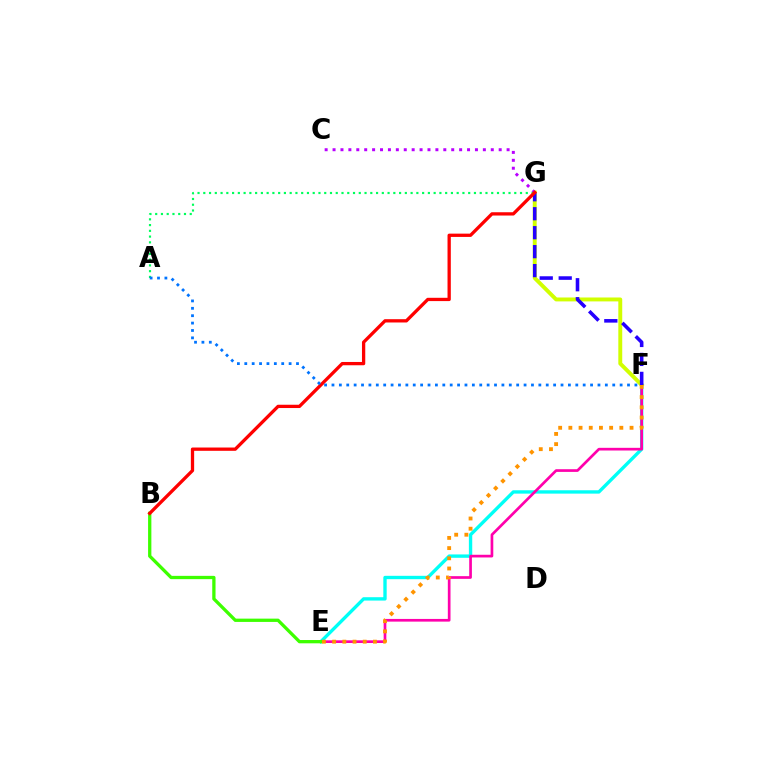{('E', 'F'): [{'color': '#00fff6', 'line_style': 'solid', 'thickness': 2.42}, {'color': '#ff00ac', 'line_style': 'solid', 'thickness': 1.94}, {'color': '#ff9400', 'line_style': 'dotted', 'thickness': 2.77}], ('F', 'G'): [{'color': '#d1ff00', 'line_style': 'solid', 'thickness': 2.82}, {'color': '#2500ff', 'line_style': 'dashed', 'thickness': 2.58}], ('C', 'G'): [{'color': '#b900ff', 'line_style': 'dotted', 'thickness': 2.15}], ('B', 'E'): [{'color': '#3dff00', 'line_style': 'solid', 'thickness': 2.37}], ('A', 'G'): [{'color': '#00ff5c', 'line_style': 'dotted', 'thickness': 1.56}], ('B', 'G'): [{'color': '#ff0000', 'line_style': 'solid', 'thickness': 2.37}], ('A', 'F'): [{'color': '#0074ff', 'line_style': 'dotted', 'thickness': 2.01}]}